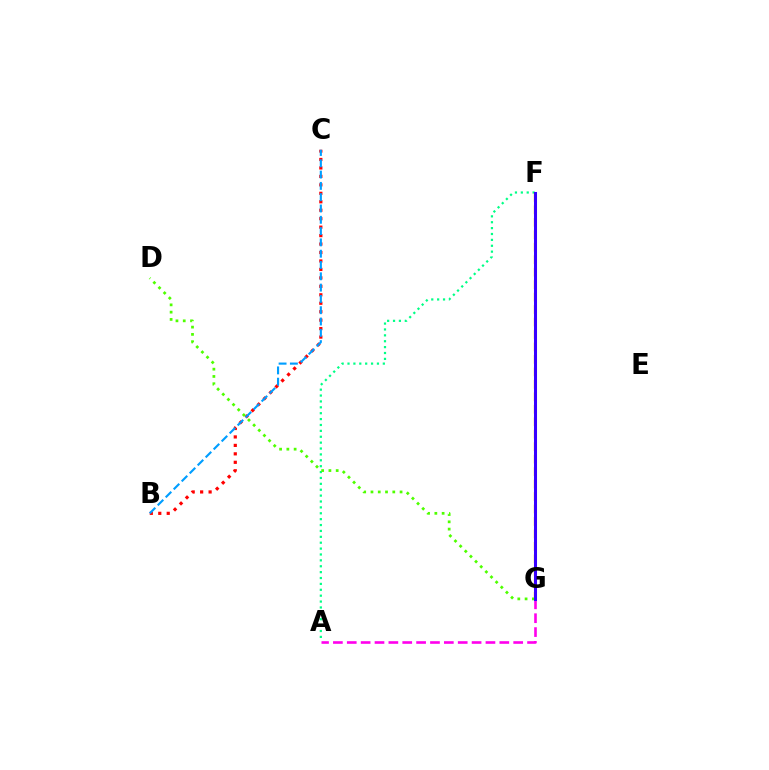{('A', 'F'): [{'color': '#00ff86', 'line_style': 'dotted', 'thickness': 1.6}], ('B', 'C'): [{'color': '#ff0000', 'line_style': 'dotted', 'thickness': 2.3}, {'color': '#009eff', 'line_style': 'dashed', 'thickness': 1.54}], ('A', 'G'): [{'color': '#ff00ed', 'line_style': 'dashed', 'thickness': 1.88}], ('F', 'G'): [{'color': '#ffd500', 'line_style': 'dashed', 'thickness': 1.69}, {'color': '#3700ff', 'line_style': 'solid', 'thickness': 2.19}], ('D', 'G'): [{'color': '#4fff00', 'line_style': 'dotted', 'thickness': 1.98}]}